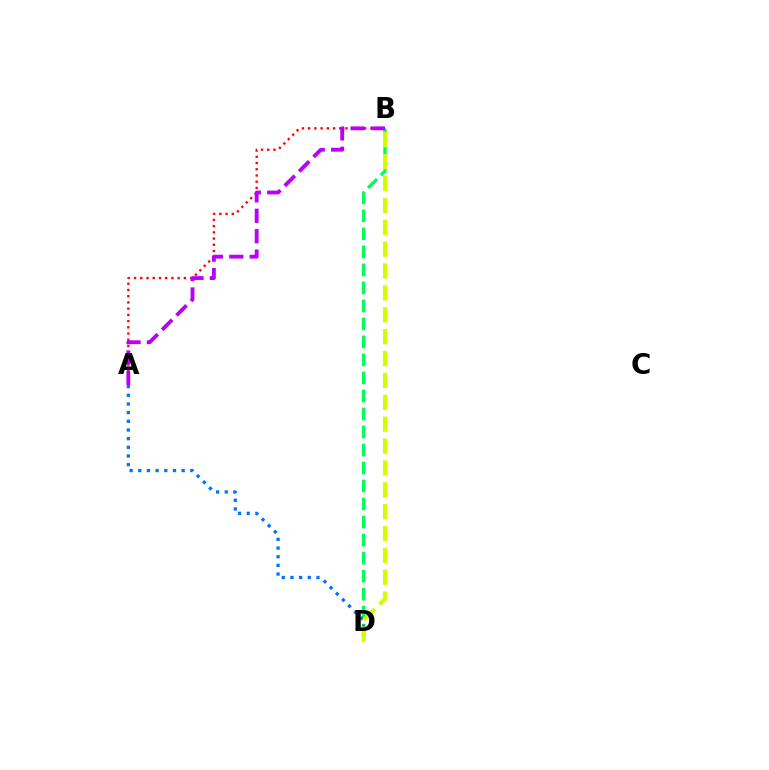{('A', 'B'): [{'color': '#ff0000', 'line_style': 'dotted', 'thickness': 1.69}, {'color': '#b900ff', 'line_style': 'dashed', 'thickness': 2.77}], ('B', 'D'): [{'color': '#00ff5c', 'line_style': 'dashed', 'thickness': 2.45}, {'color': '#d1ff00', 'line_style': 'dashed', 'thickness': 2.97}], ('A', 'D'): [{'color': '#0074ff', 'line_style': 'dotted', 'thickness': 2.36}]}